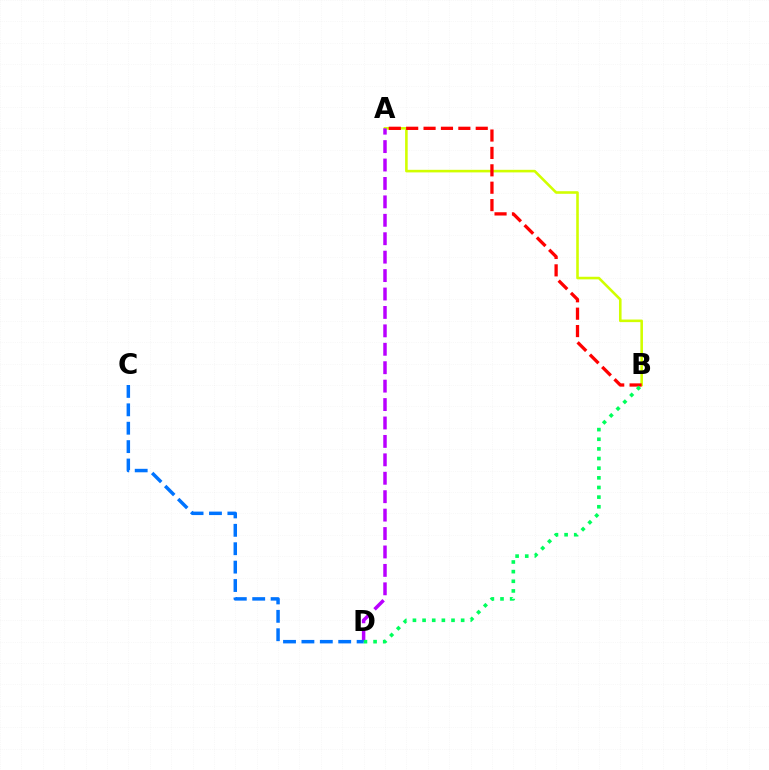{('A', 'B'): [{'color': '#d1ff00', 'line_style': 'solid', 'thickness': 1.86}, {'color': '#ff0000', 'line_style': 'dashed', 'thickness': 2.36}], ('A', 'D'): [{'color': '#b900ff', 'line_style': 'dashed', 'thickness': 2.5}], ('B', 'D'): [{'color': '#00ff5c', 'line_style': 'dotted', 'thickness': 2.62}], ('C', 'D'): [{'color': '#0074ff', 'line_style': 'dashed', 'thickness': 2.5}]}